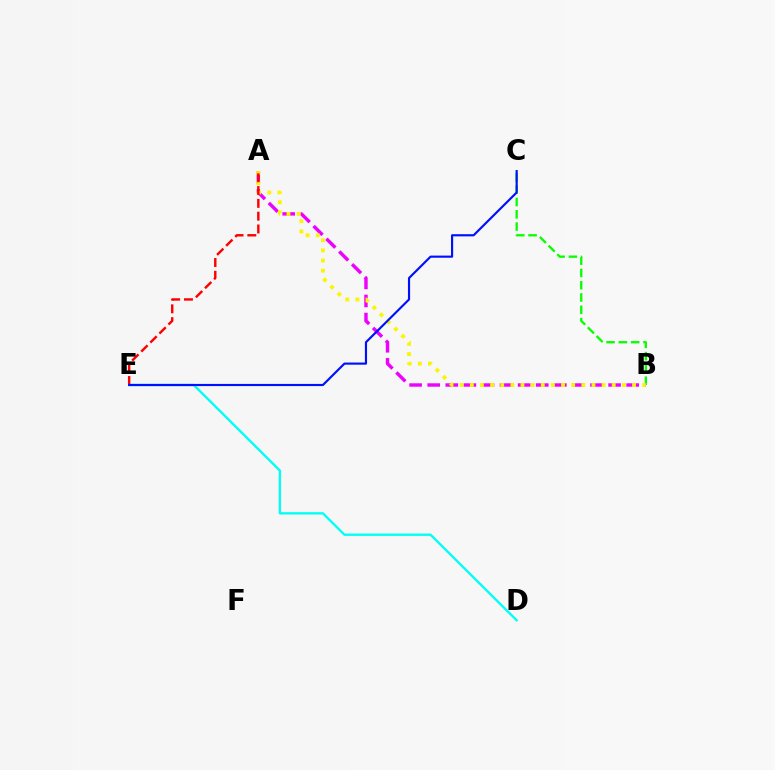{('D', 'E'): [{'color': '#00fff6', 'line_style': 'solid', 'thickness': 1.68}], ('B', 'C'): [{'color': '#08ff00', 'line_style': 'dashed', 'thickness': 1.67}], ('A', 'B'): [{'color': '#ee00ff', 'line_style': 'dashed', 'thickness': 2.46}, {'color': '#fcf500', 'line_style': 'dotted', 'thickness': 2.75}], ('A', 'E'): [{'color': '#ff0000', 'line_style': 'dashed', 'thickness': 1.74}], ('C', 'E'): [{'color': '#0010ff', 'line_style': 'solid', 'thickness': 1.55}]}